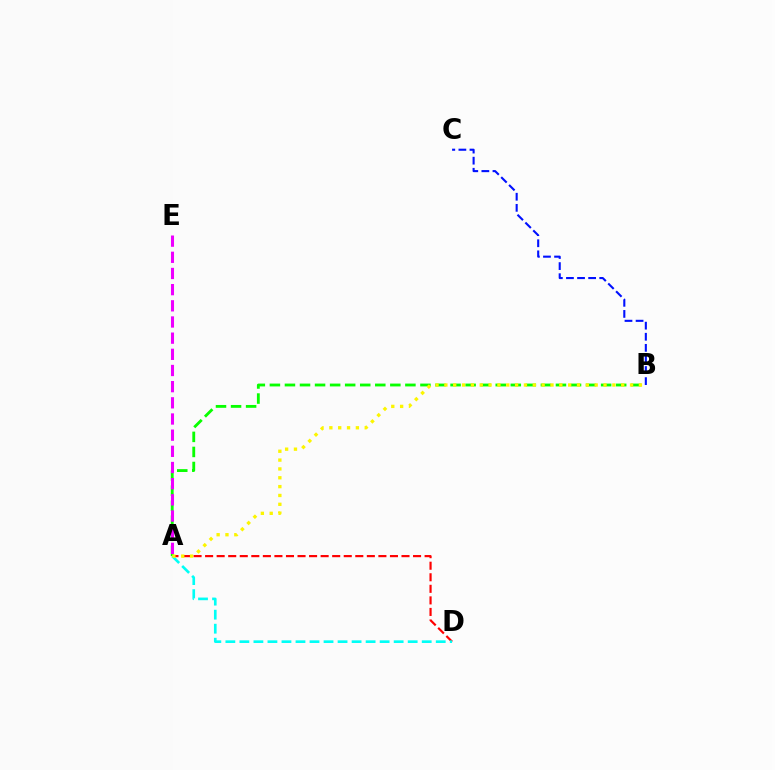{('A', 'D'): [{'color': '#ff0000', 'line_style': 'dashed', 'thickness': 1.57}, {'color': '#00fff6', 'line_style': 'dashed', 'thickness': 1.91}], ('A', 'B'): [{'color': '#08ff00', 'line_style': 'dashed', 'thickness': 2.05}, {'color': '#fcf500', 'line_style': 'dotted', 'thickness': 2.4}], ('B', 'C'): [{'color': '#0010ff', 'line_style': 'dashed', 'thickness': 1.51}], ('A', 'E'): [{'color': '#ee00ff', 'line_style': 'dashed', 'thickness': 2.2}]}